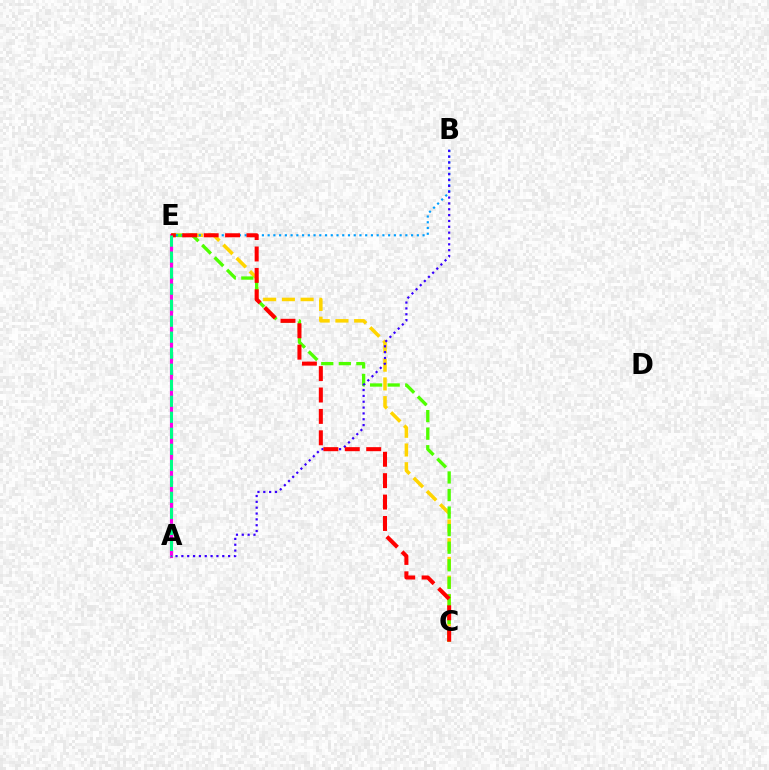{('C', 'E'): [{'color': '#ffd500', 'line_style': 'dashed', 'thickness': 2.54}, {'color': '#4fff00', 'line_style': 'dashed', 'thickness': 2.39}, {'color': '#ff0000', 'line_style': 'dashed', 'thickness': 2.91}], ('B', 'E'): [{'color': '#009eff', 'line_style': 'dotted', 'thickness': 1.56}], ('A', 'E'): [{'color': '#ff00ed', 'line_style': 'solid', 'thickness': 2.27}, {'color': '#00ff86', 'line_style': 'dashed', 'thickness': 2.18}], ('A', 'B'): [{'color': '#3700ff', 'line_style': 'dotted', 'thickness': 1.59}]}